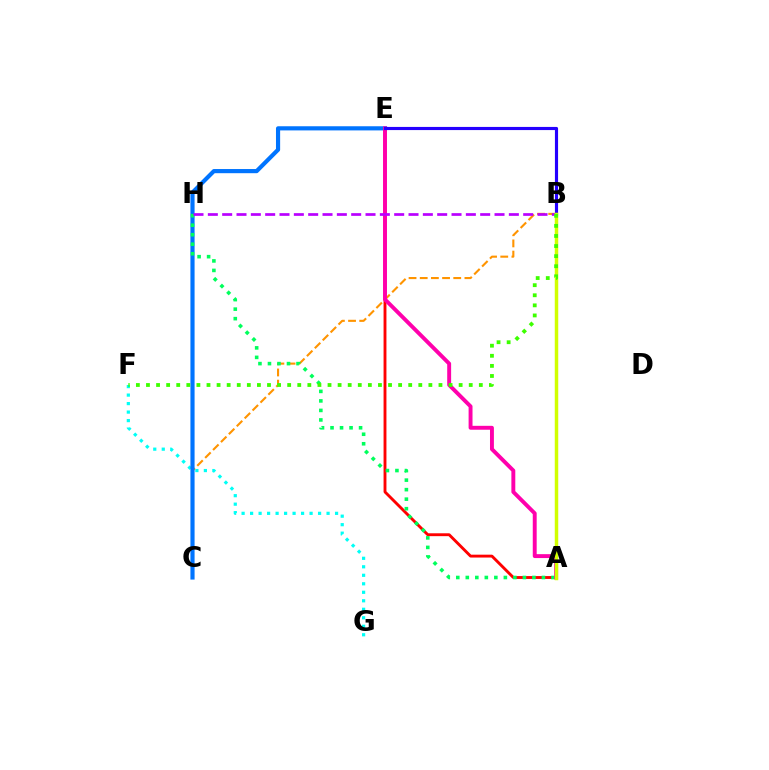{('B', 'C'): [{'color': '#ff9400', 'line_style': 'dashed', 'thickness': 1.52}], ('A', 'E'): [{'color': '#ff0000', 'line_style': 'solid', 'thickness': 2.07}, {'color': '#ff00ac', 'line_style': 'solid', 'thickness': 2.81}], ('F', 'G'): [{'color': '#00fff6', 'line_style': 'dotted', 'thickness': 2.31}], ('C', 'E'): [{'color': '#0074ff', 'line_style': 'solid', 'thickness': 2.99}], ('A', 'H'): [{'color': '#00ff5c', 'line_style': 'dotted', 'thickness': 2.59}], ('B', 'E'): [{'color': '#2500ff', 'line_style': 'solid', 'thickness': 2.27}], ('B', 'H'): [{'color': '#b900ff', 'line_style': 'dashed', 'thickness': 1.95}], ('A', 'B'): [{'color': '#d1ff00', 'line_style': 'solid', 'thickness': 2.5}], ('B', 'F'): [{'color': '#3dff00', 'line_style': 'dotted', 'thickness': 2.74}]}